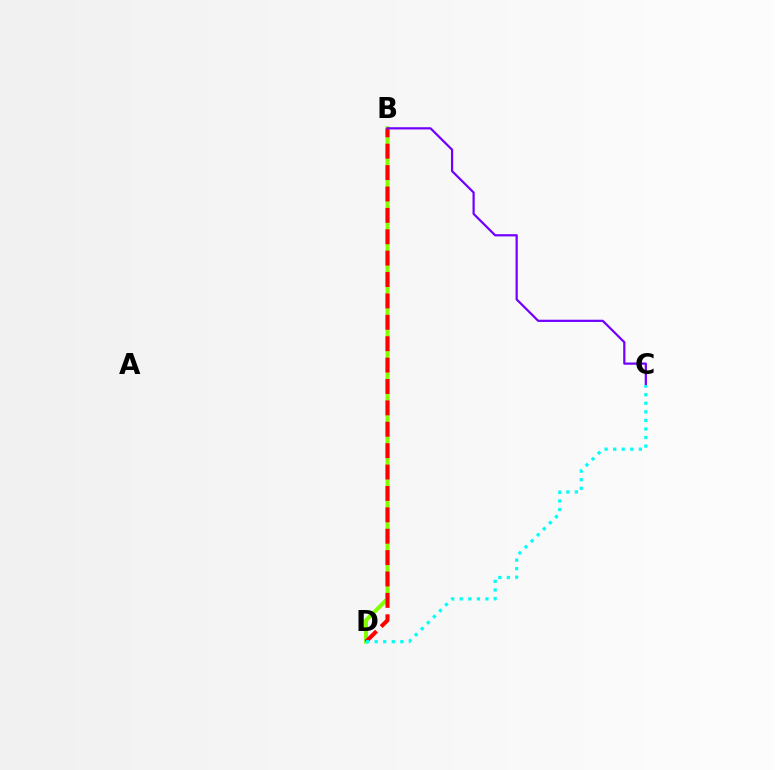{('B', 'D'): [{'color': '#84ff00', 'line_style': 'solid', 'thickness': 2.86}, {'color': '#ff0000', 'line_style': 'dashed', 'thickness': 2.91}], ('B', 'C'): [{'color': '#7200ff', 'line_style': 'solid', 'thickness': 1.6}], ('C', 'D'): [{'color': '#00fff6', 'line_style': 'dotted', 'thickness': 2.33}]}